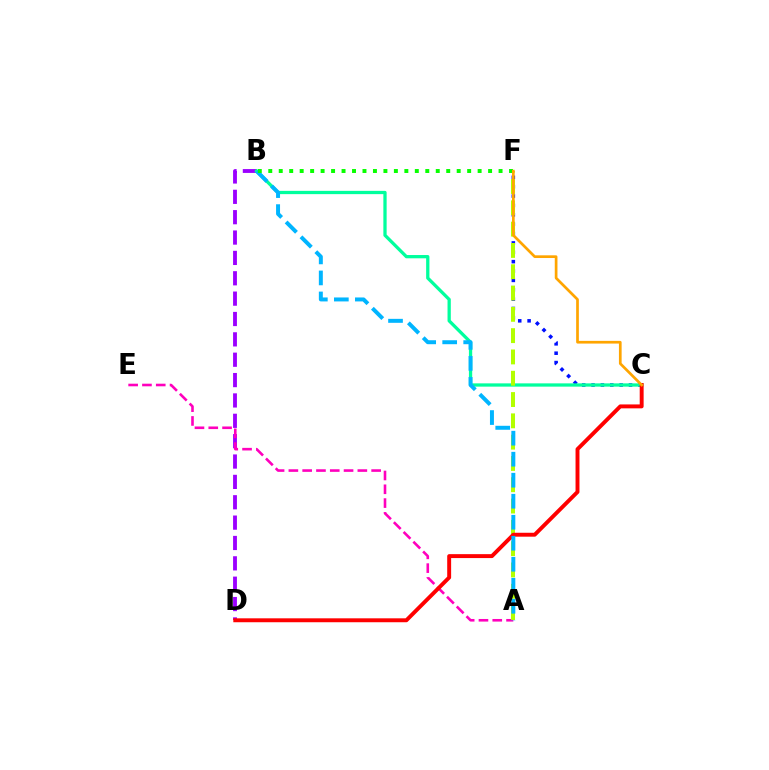{('C', 'F'): [{'color': '#0010ff', 'line_style': 'dotted', 'thickness': 2.55}, {'color': '#ffa500', 'line_style': 'solid', 'thickness': 1.94}], ('B', 'D'): [{'color': '#9b00ff', 'line_style': 'dashed', 'thickness': 2.77}], ('A', 'E'): [{'color': '#ff00bd', 'line_style': 'dashed', 'thickness': 1.87}], ('B', 'C'): [{'color': '#00ff9d', 'line_style': 'solid', 'thickness': 2.36}], ('A', 'F'): [{'color': '#b3ff00', 'line_style': 'dashed', 'thickness': 2.89}], ('C', 'D'): [{'color': '#ff0000', 'line_style': 'solid', 'thickness': 2.82}], ('A', 'B'): [{'color': '#00b5ff', 'line_style': 'dashed', 'thickness': 2.85}], ('B', 'F'): [{'color': '#08ff00', 'line_style': 'dotted', 'thickness': 2.84}]}